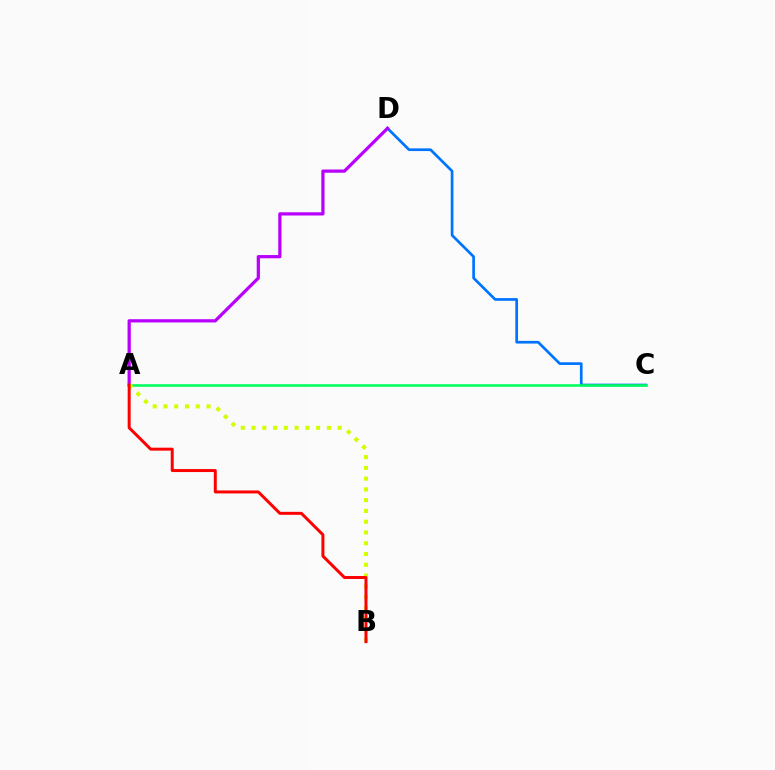{('C', 'D'): [{'color': '#0074ff', 'line_style': 'solid', 'thickness': 1.94}], ('A', 'C'): [{'color': '#00ff5c', 'line_style': 'solid', 'thickness': 1.86}], ('A', 'D'): [{'color': '#b900ff', 'line_style': 'solid', 'thickness': 2.33}], ('A', 'B'): [{'color': '#d1ff00', 'line_style': 'dotted', 'thickness': 2.93}, {'color': '#ff0000', 'line_style': 'solid', 'thickness': 2.14}]}